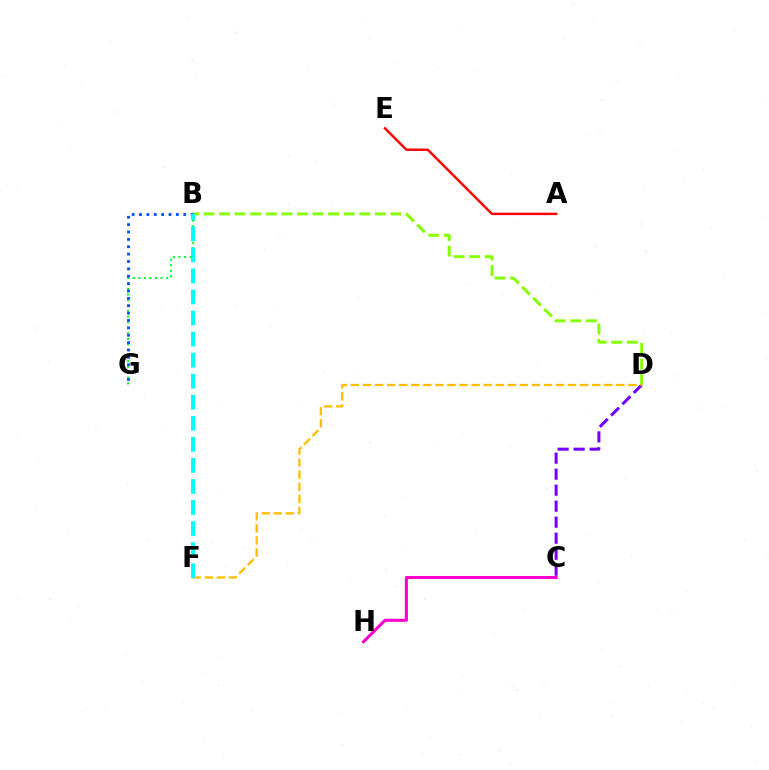{('B', 'D'): [{'color': '#84ff00', 'line_style': 'dashed', 'thickness': 2.12}], ('C', 'D'): [{'color': '#7200ff', 'line_style': 'dashed', 'thickness': 2.17}], ('C', 'H'): [{'color': '#ff00cf', 'line_style': 'solid', 'thickness': 2.2}], ('B', 'G'): [{'color': '#00ff39', 'line_style': 'dotted', 'thickness': 1.51}, {'color': '#004bff', 'line_style': 'dotted', 'thickness': 2.0}], ('D', 'F'): [{'color': '#ffbd00', 'line_style': 'dashed', 'thickness': 1.64}], ('B', 'F'): [{'color': '#00fff6', 'line_style': 'dashed', 'thickness': 2.86}], ('A', 'E'): [{'color': '#ff0000', 'line_style': 'solid', 'thickness': 1.74}]}